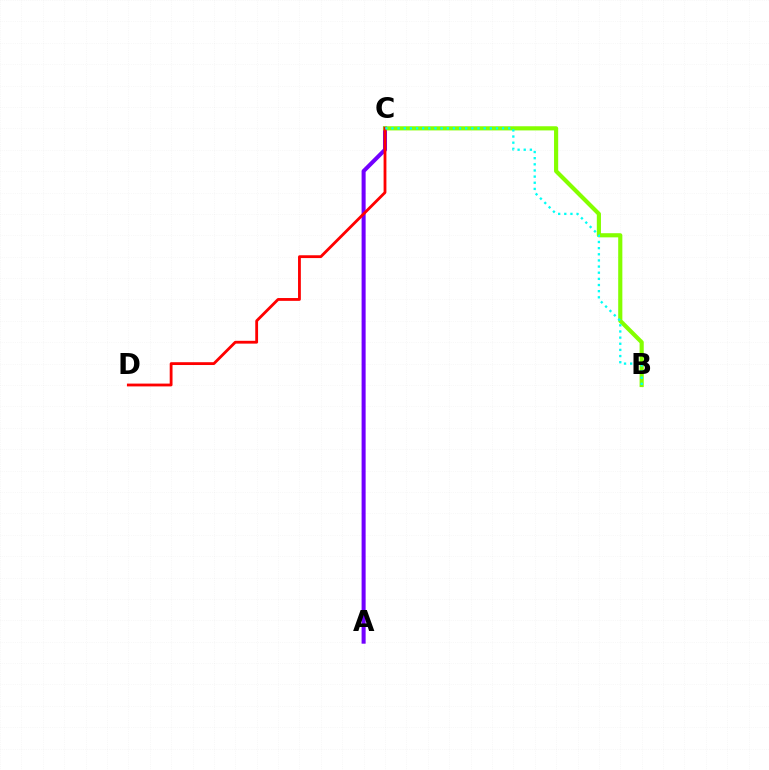{('A', 'C'): [{'color': '#7200ff', 'line_style': 'solid', 'thickness': 2.9}], ('B', 'C'): [{'color': '#84ff00', 'line_style': 'solid', 'thickness': 2.99}, {'color': '#00fff6', 'line_style': 'dotted', 'thickness': 1.67}], ('C', 'D'): [{'color': '#ff0000', 'line_style': 'solid', 'thickness': 2.03}]}